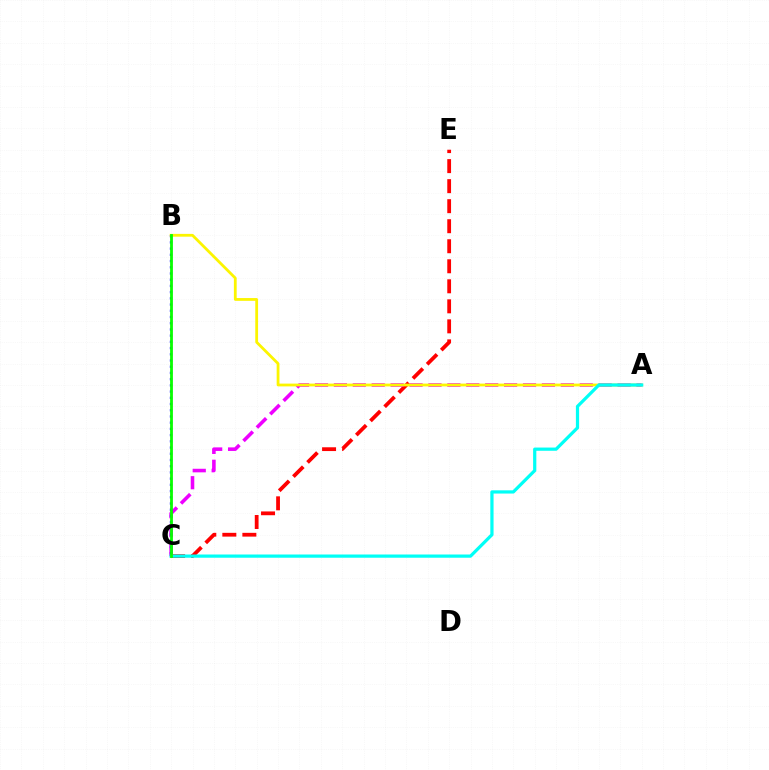{('C', 'E'): [{'color': '#ff0000', 'line_style': 'dashed', 'thickness': 2.72}], ('A', 'C'): [{'color': '#ee00ff', 'line_style': 'dashed', 'thickness': 2.57}, {'color': '#00fff6', 'line_style': 'solid', 'thickness': 2.32}], ('B', 'C'): [{'color': '#0010ff', 'line_style': 'dotted', 'thickness': 1.69}, {'color': '#08ff00', 'line_style': 'solid', 'thickness': 2.02}], ('A', 'B'): [{'color': '#fcf500', 'line_style': 'solid', 'thickness': 2.0}]}